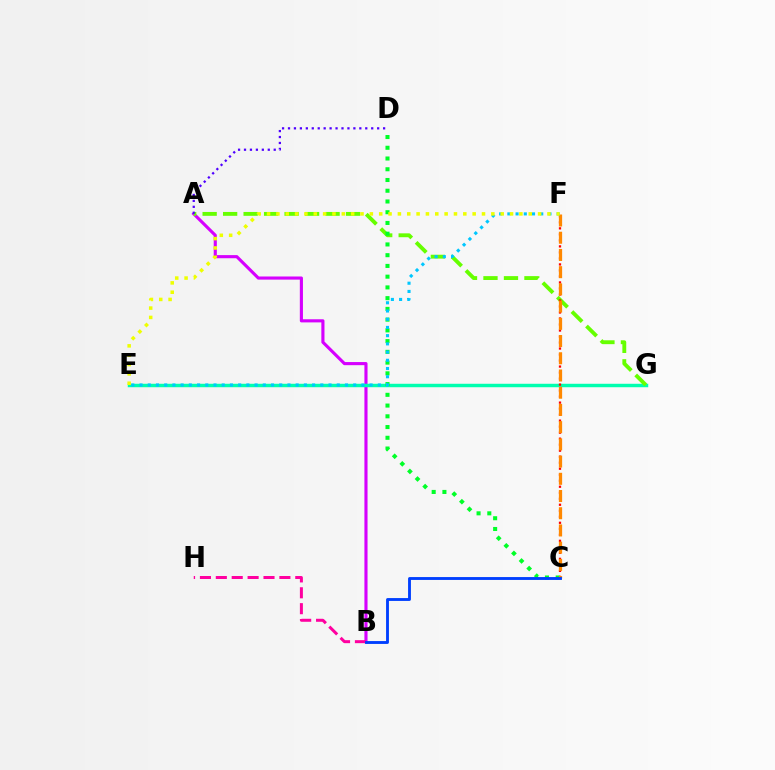{('A', 'B'): [{'color': '#d600ff', 'line_style': 'solid', 'thickness': 2.25}], ('E', 'G'): [{'color': '#00ffaf', 'line_style': 'solid', 'thickness': 2.49}], ('A', 'G'): [{'color': '#66ff00', 'line_style': 'dashed', 'thickness': 2.78}], ('C', 'F'): [{'color': '#ff0000', 'line_style': 'dotted', 'thickness': 1.63}, {'color': '#ff8800', 'line_style': 'dashed', 'thickness': 2.34}], ('C', 'D'): [{'color': '#00ff27', 'line_style': 'dotted', 'thickness': 2.92}], ('B', 'H'): [{'color': '#ff00a0', 'line_style': 'dashed', 'thickness': 2.16}], ('B', 'C'): [{'color': '#003fff', 'line_style': 'solid', 'thickness': 2.06}], ('E', 'F'): [{'color': '#00c7ff', 'line_style': 'dotted', 'thickness': 2.23}, {'color': '#eeff00', 'line_style': 'dotted', 'thickness': 2.54}], ('A', 'D'): [{'color': '#4f00ff', 'line_style': 'dotted', 'thickness': 1.62}]}